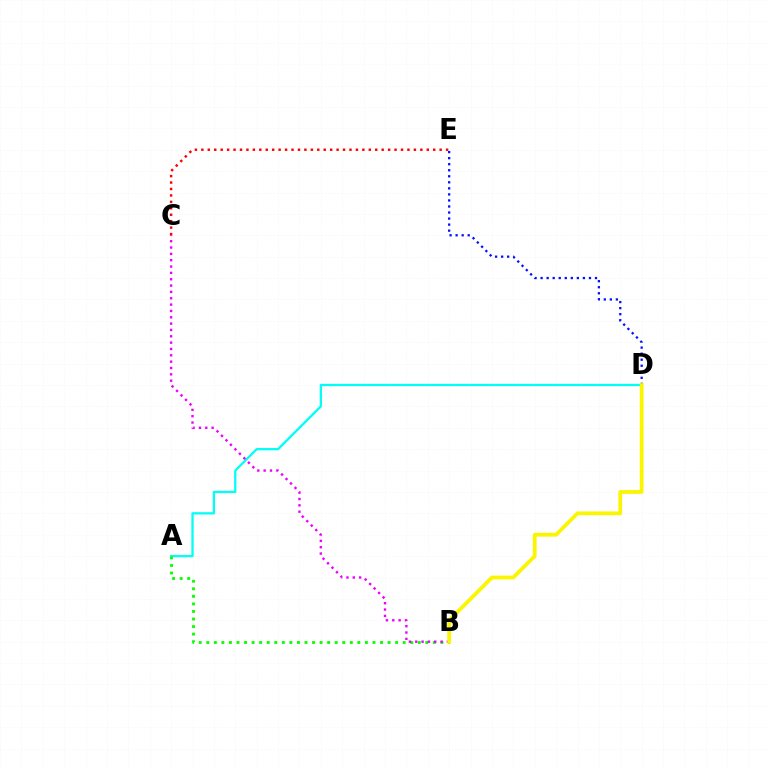{('A', 'D'): [{'color': '#00fff6', 'line_style': 'solid', 'thickness': 1.64}], ('D', 'E'): [{'color': '#0010ff', 'line_style': 'dotted', 'thickness': 1.64}], ('A', 'B'): [{'color': '#08ff00', 'line_style': 'dotted', 'thickness': 2.05}], ('B', 'C'): [{'color': '#ee00ff', 'line_style': 'dotted', 'thickness': 1.72}], ('B', 'D'): [{'color': '#fcf500', 'line_style': 'solid', 'thickness': 2.72}], ('C', 'E'): [{'color': '#ff0000', 'line_style': 'dotted', 'thickness': 1.75}]}